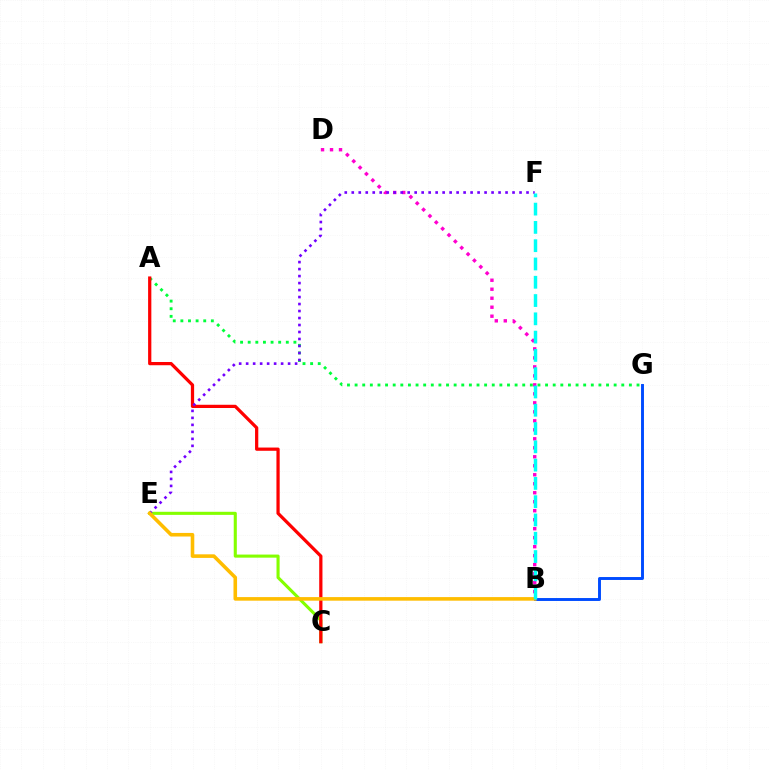{('A', 'G'): [{'color': '#00ff39', 'line_style': 'dotted', 'thickness': 2.07}], ('B', 'G'): [{'color': '#004bff', 'line_style': 'solid', 'thickness': 2.1}], ('C', 'E'): [{'color': '#84ff00', 'line_style': 'solid', 'thickness': 2.23}], ('A', 'C'): [{'color': '#ff0000', 'line_style': 'solid', 'thickness': 2.33}], ('B', 'D'): [{'color': '#ff00cf', 'line_style': 'dotted', 'thickness': 2.44}], ('E', 'F'): [{'color': '#7200ff', 'line_style': 'dotted', 'thickness': 1.9}], ('B', 'E'): [{'color': '#ffbd00', 'line_style': 'solid', 'thickness': 2.58}], ('B', 'F'): [{'color': '#00fff6', 'line_style': 'dashed', 'thickness': 2.48}]}